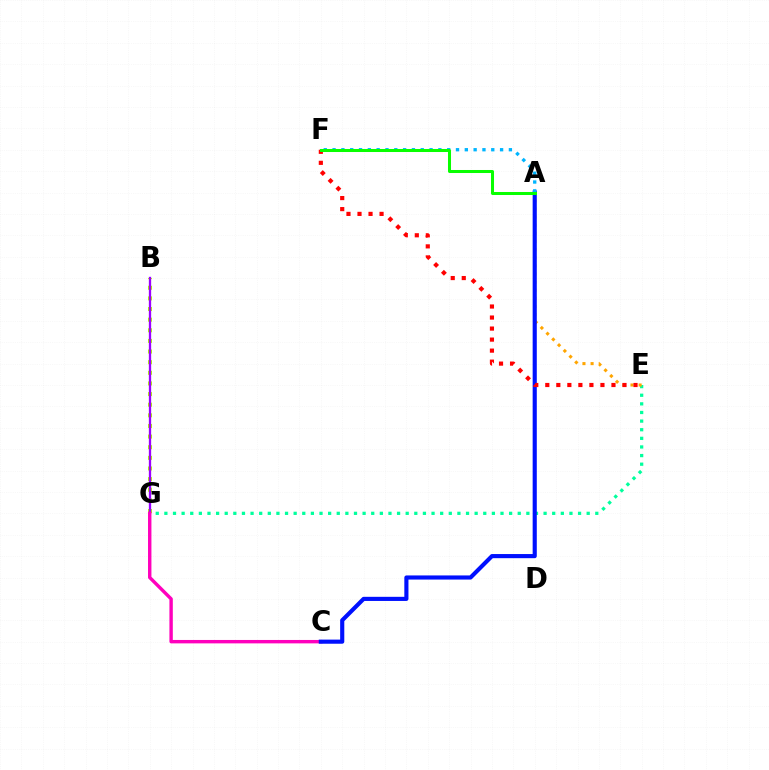{('B', 'G'): [{'color': '#b3ff00', 'line_style': 'dotted', 'thickness': 2.89}, {'color': '#9b00ff', 'line_style': 'solid', 'thickness': 1.66}], ('E', 'G'): [{'color': '#00ff9d', 'line_style': 'dotted', 'thickness': 2.34}], ('A', 'E'): [{'color': '#ffa500', 'line_style': 'dotted', 'thickness': 2.21}], ('C', 'G'): [{'color': '#ff00bd', 'line_style': 'solid', 'thickness': 2.45}], ('A', 'C'): [{'color': '#0010ff', 'line_style': 'solid', 'thickness': 2.98}], ('A', 'F'): [{'color': '#00b5ff', 'line_style': 'dotted', 'thickness': 2.4}, {'color': '#08ff00', 'line_style': 'solid', 'thickness': 2.18}], ('E', 'F'): [{'color': '#ff0000', 'line_style': 'dotted', 'thickness': 3.0}]}